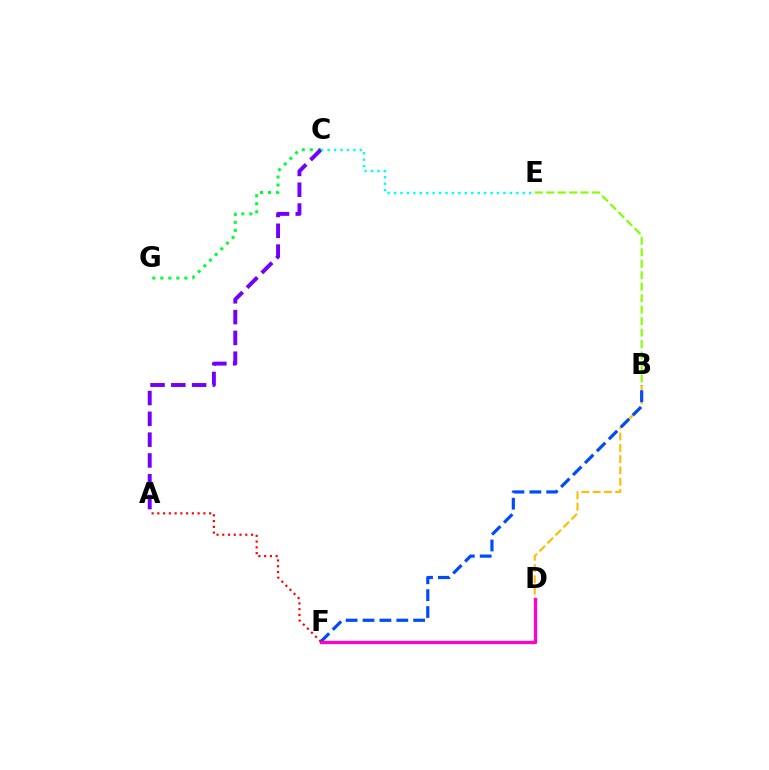{('B', 'D'): [{'color': '#ffbd00', 'line_style': 'dashed', 'thickness': 1.53}], ('B', 'E'): [{'color': '#84ff00', 'line_style': 'dashed', 'thickness': 1.56}], ('C', 'G'): [{'color': '#00ff39', 'line_style': 'dotted', 'thickness': 2.18}], ('B', 'F'): [{'color': '#004bff', 'line_style': 'dashed', 'thickness': 2.29}], ('A', 'C'): [{'color': '#7200ff', 'line_style': 'dashed', 'thickness': 2.83}], ('D', 'F'): [{'color': '#ff00cf', 'line_style': 'solid', 'thickness': 2.37}], ('A', 'F'): [{'color': '#ff0000', 'line_style': 'dotted', 'thickness': 1.56}], ('C', 'E'): [{'color': '#00fff6', 'line_style': 'dotted', 'thickness': 1.75}]}